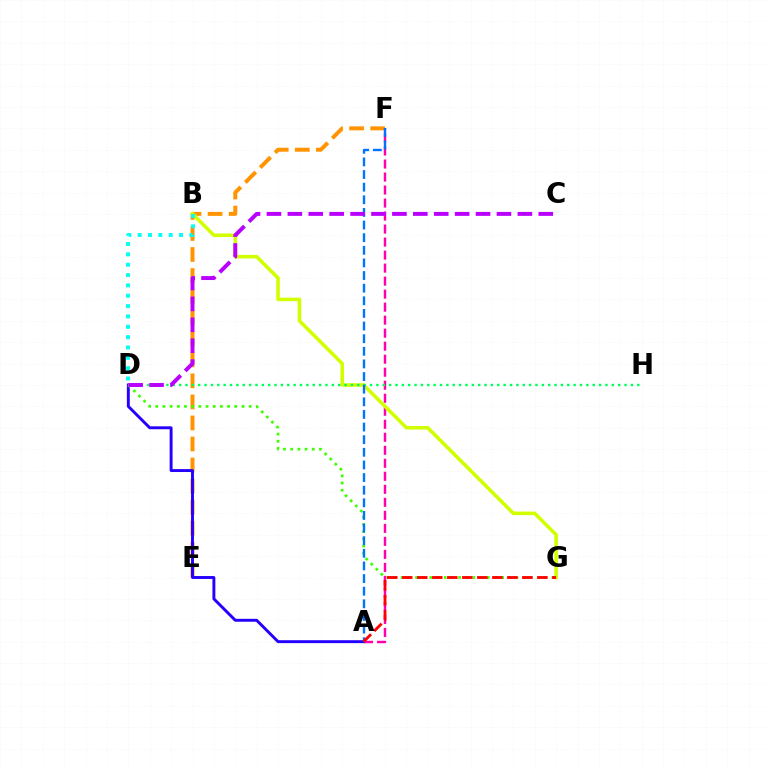{('E', 'F'): [{'color': '#ff9400', 'line_style': 'dashed', 'thickness': 2.86}], ('A', 'F'): [{'color': '#ff00ac', 'line_style': 'dashed', 'thickness': 1.77}, {'color': '#0074ff', 'line_style': 'dashed', 'thickness': 1.72}], ('B', 'G'): [{'color': '#d1ff00', 'line_style': 'solid', 'thickness': 2.57}], ('A', 'D'): [{'color': '#2500ff', 'line_style': 'solid', 'thickness': 2.1}], ('D', 'G'): [{'color': '#3dff00', 'line_style': 'dotted', 'thickness': 1.95}], ('D', 'H'): [{'color': '#00ff5c', 'line_style': 'dotted', 'thickness': 1.73}], ('B', 'D'): [{'color': '#00fff6', 'line_style': 'dotted', 'thickness': 2.81}], ('C', 'D'): [{'color': '#b900ff', 'line_style': 'dashed', 'thickness': 2.84}], ('A', 'G'): [{'color': '#ff0000', 'line_style': 'dashed', 'thickness': 2.04}]}